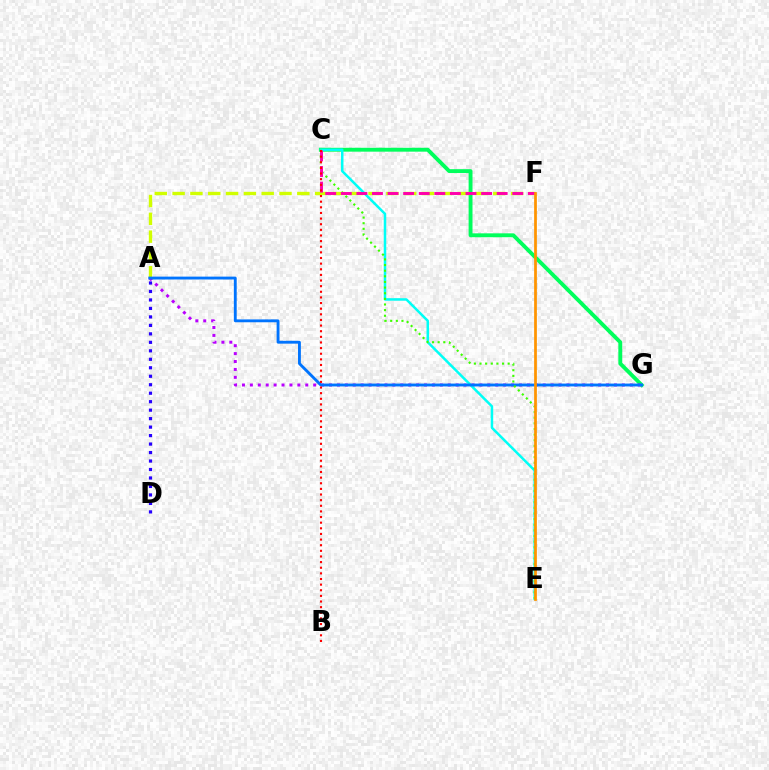{('C', 'G'): [{'color': '#00ff5c', 'line_style': 'solid', 'thickness': 2.79}], ('A', 'D'): [{'color': '#2500ff', 'line_style': 'dotted', 'thickness': 2.3}], ('A', 'G'): [{'color': '#b900ff', 'line_style': 'dotted', 'thickness': 2.15}, {'color': '#0074ff', 'line_style': 'solid', 'thickness': 2.06}], ('A', 'F'): [{'color': '#d1ff00', 'line_style': 'dashed', 'thickness': 2.42}], ('C', 'E'): [{'color': '#00fff6', 'line_style': 'solid', 'thickness': 1.8}, {'color': '#3dff00', 'line_style': 'dotted', 'thickness': 1.53}], ('C', 'F'): [{'color': '#ff00ac', 'line_style': 'dashed', 'thickness': 2.12}], ('B', 'C'): [{'color': '#ff0000', 'line_style': 'dotted', 'thickness': 1.53}], ('E', 'F'): [{'color': '#ff9400', 'line_style': 'solid', 'thickness': 1.97}]}